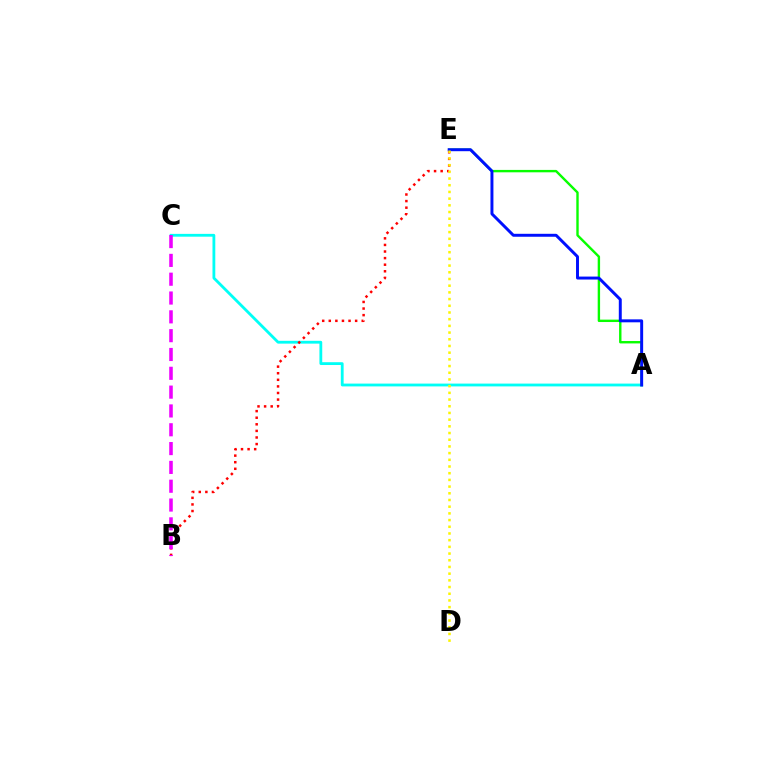{('A', 'C'): [{'color': '#00fff6', 'line_style': 'solid', 'thickness': 2.02}], ('A', 'E'): [{'color': '#08ff00', 'line_style': 'solid', 'thickness': 1.73}, {'color': '#0010ff', 'line_style': 'solid', 'thickness': 2.13}], ('B', 'E'): [{'color': '#ff0000', 'line_style': 'dotted', 'thickness': 1.79}], ('D', 'E'): [{'color': '#fcf500', 'line_style': 'dotted', 'thickness': 1.82}], ('B', 'C'): [{'color': '#ee00ff', 'line_style': 'dashed', 'thickness': 2.56}]}